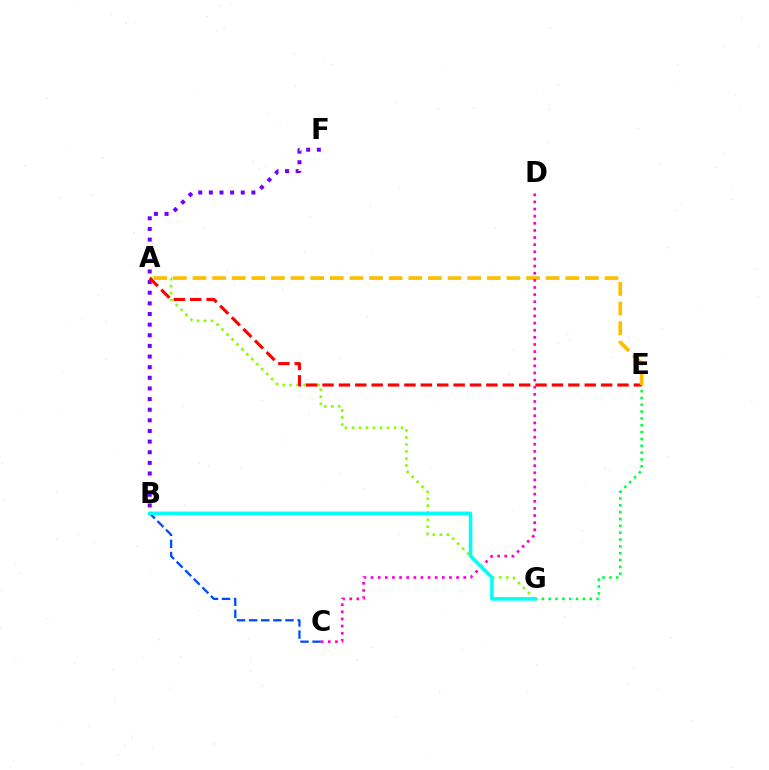{('B', 'C'): [{'color': '#004bff', 'line_style': 'dashed', 'thickness': 1.65}], ('B', 'F'): [{'color': '#7200ff', 'line_style': 'dotted', 'thickness': 2.89}], ('A', 'G'): [{'color': '#84ff00', 'line_style': 'dotted', 'thickness': 1.9}], ('E', 'G'): [{'color': '#00ff39', 'line_style': 'dotted', 'thickness': 1.86}], ('A', 'E'): [{'color': '#ff0000', 'line_style': 'dashed', 'thickness': 2.23}, {'color': '#ffbd00', 'line_style': 'dashed', 'thickness': 2.67}], ('C', 'D'): [{'color': '#ff00cf', 'line_style': 'dotted', 'thickness': 1.94}], ('B', 'G'): [{'color': '#00fff6', 'line_style': 'solid', 'thickness': 2.56}]}